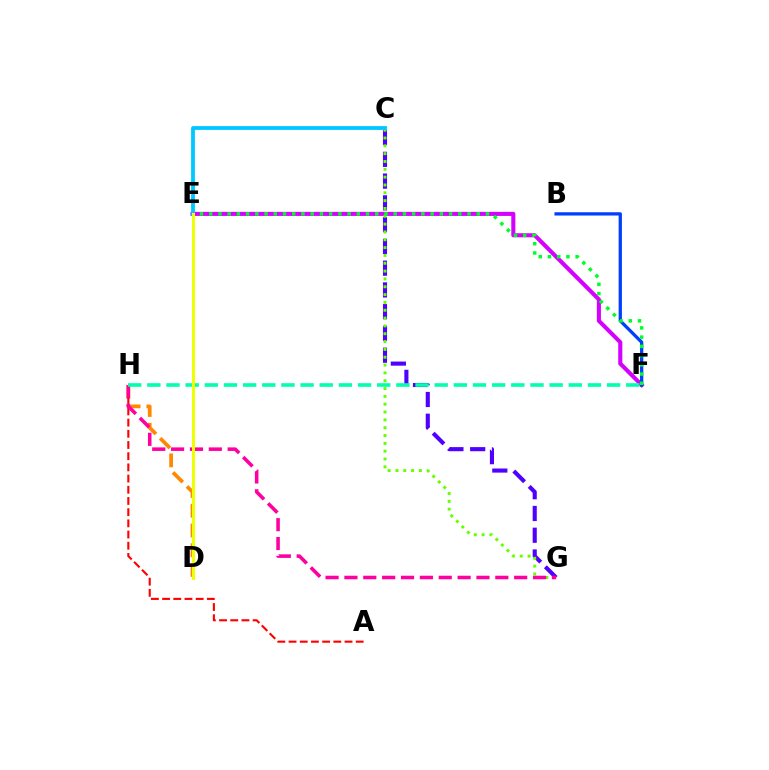{('D', 'H'): [{'color': '#ff8800', 'line_style': 'dashed', 'thickness': 2.68}], ('E', 'F'): [{'color': '#d600ff', 'line_style': 'solid', 'thickness': 2.94}, {'color': '#00ff27', 'line_style': 'dotted', 'thickness': 2.51}], ('A', 'H'): [{'color': '#ff0000', 'line_style': 'dashed', 'thickness': 1.52}], ('C', 'G'): [{'color': '#4f00ff', 'line_style': 'dashed', 'thickness': 2.96}, {'color': '#66ff00', 'line_style': 'dotted', 'thickness': 2.13}], ('B', 'F'): [{'color': '#003fff', 'line_style': 'solid', 'thickness': 2.36}], ('G', 'H'): [{'color': '#ff00a0', 'line_style': 'dashed', 'thickness': 2.56}], ('F', 'H'): [{'color': '#00ffaf', 'line_style': 'dashed', 'thickness': 2.6}], ('C', 'E'): [{'color': '#00c7ff', 'line_style': 'solid', 'thickness': 2.74}], ('D', 'E'): [{'color': '#eeff00', 'line_style': 'solid', 'thickness': 2.16}]}